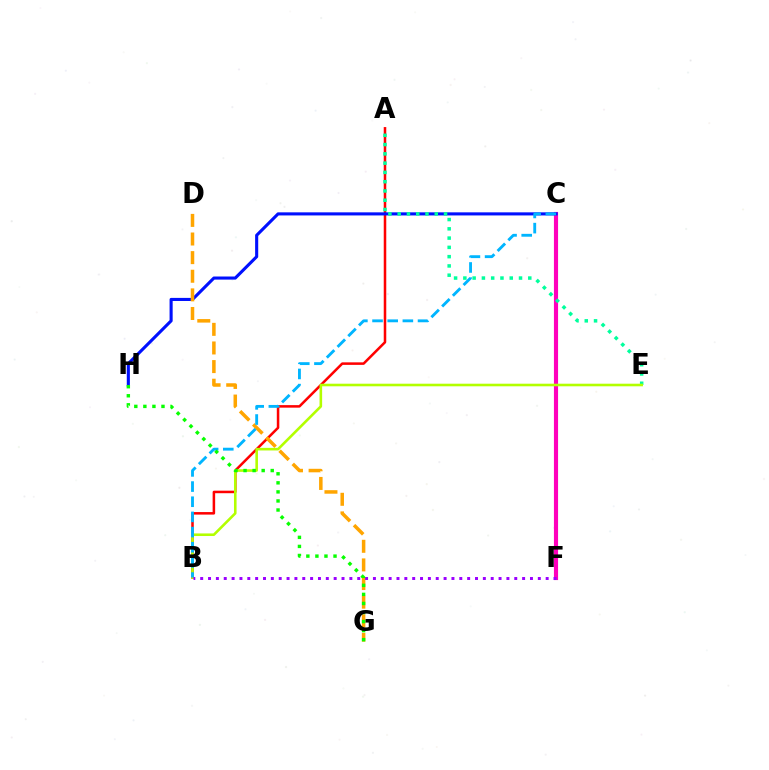{('C', 'F'): [{'color': '#ff00bd', 'line_style': 'solid', 'thickness': 2.98}], ('A', 'B'): [{'color': '#ff0000', 'line_style': 'solid', 'thickness': 1.82}], ('C', 'H'): [{'color': '#0010ff', 'line_style': 'solid', 'thickness': 2.23}], ('A', 'E'): [{'color': '#00ff9d', 'line_style': 'dotted', 'thickness': 2.52}], ('D', 'G'): [{'color': '#ffa500', 'line_style': 'dashed', 'thickness': 2.53}], ('B', 'E'): [{'color': '#b3ff00', 'line_style': 'solid', 'thickness': 1.87}], ('B', 'C'): [{'color': '#00b5ff', 'line_style': 'dashed', 'thickness': 2.06}], ('B', 'F'): [{'color': '#9b00ff', 'line_style': 'dotted', 'thickness': 2.13}], ('G', 'H'): [{'color': '#08ff00', 'line_style': 'dotted', 'thickness': 2.46}]}